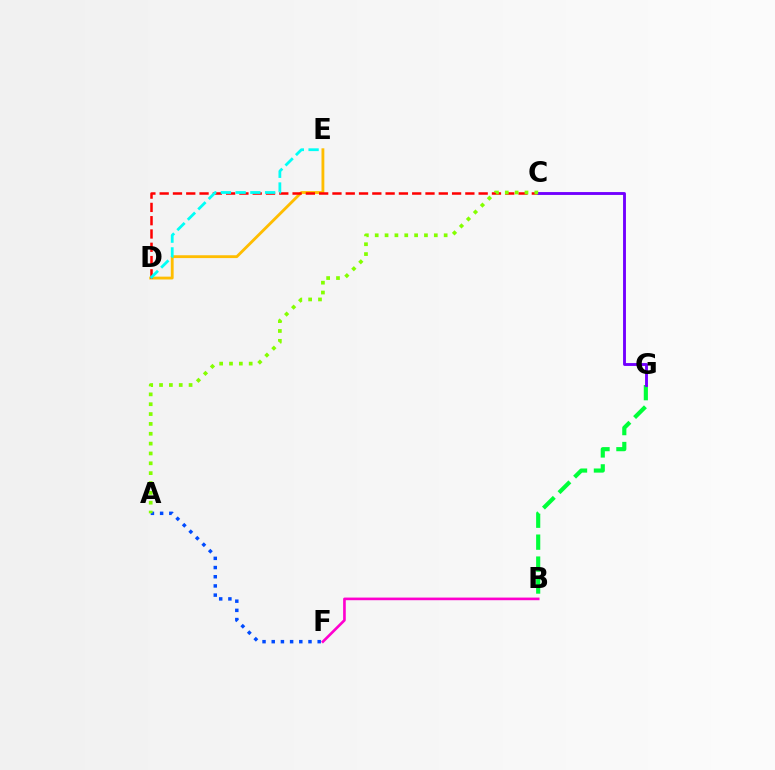{('B', 'G'): [{'color': '#00ff39', 'line_style': 'dashed', 'thickness': 2.98}], ('D', 'E'): [{'color': '#ffbd00', 'line_style': 'solid', 'thickness': 2.04}, {'color': '#00fff6', 'line_style': 'dashed', 'thickness': 2.0}], ('C', 'D'): [{'color': '#ff0000', 'line_style': 'dashed', 'thickness': 1.81}], ('C', 'G'): [{'color': '#7200ff', 'line_style': 'solid', 'thickness': 2.07}], ('B', 'F'): [{'color': '#ff00cf', 'line_style': 'solid', 'thickness': 1.9}], ('A', 'F'): [{'color': '#004bff', 'line_style': 'dotted', 'thickness': 2.5}], ('A', 'C'): [{'color': '#84ff00', 'line_style': 'dotted', 'thickness': 2.68}]}